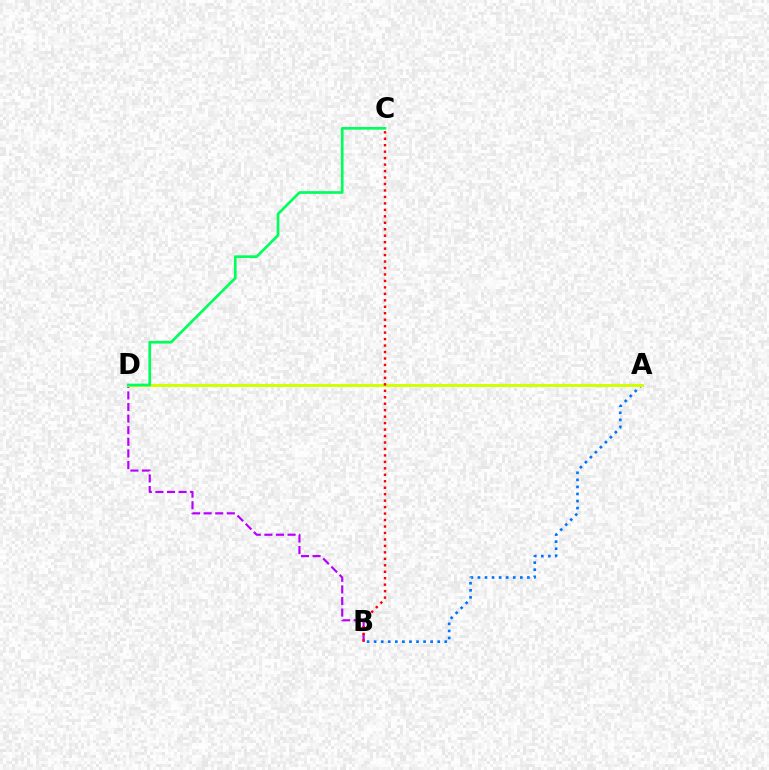{('B', 'D'): [{'color': '#b900ff', 'line_style': 'dashed', 'thickness': 1.58}], ('A', 'B'): [{'color': '#0074ff', 'line_style': 'dotted', 'thickness': 1.92}], ('A', 'D'): [{'color': '#d1ff00', 'line_style': 'solid', 'thickness': 2.11}], ('B', 'C'): [{'color': '#ff0000', 'line_style': 'dotted', 'thickness': 1.76}], ('C', 'D'): [{'color': '#00ff5c', 'line_style': 'solid', 'thickness': 1.94}]}